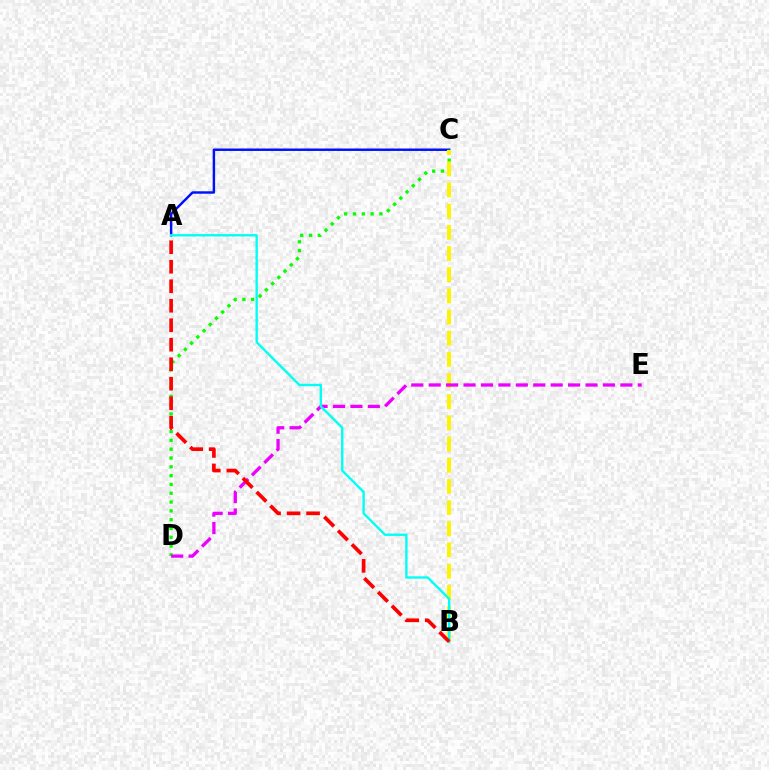{('A', 'C'): [{'color': '#0010ff', 'line_style': 'solid', 'thickness': 1.76}], ('C', 'D'): [{'color': '#08ff00', 'line_style': 'dotted', 'thickness': 2.39}], ('B', 'C'): [{'color': '#fcf500', 'line_style': 'dashed', 'thickness': 2.88}], ('D', 'E'): [{'color': '#ee00ff', 'line_style': 'dashed', 'thickness': 2.37}], ('A', 'B'): [{'color': '#00fff6', 'line_style': 'solid', 'thickness': 1.72}, {'color': '#ff0000', 'line_style': 'dashed', 'thickness': 2.65}]}